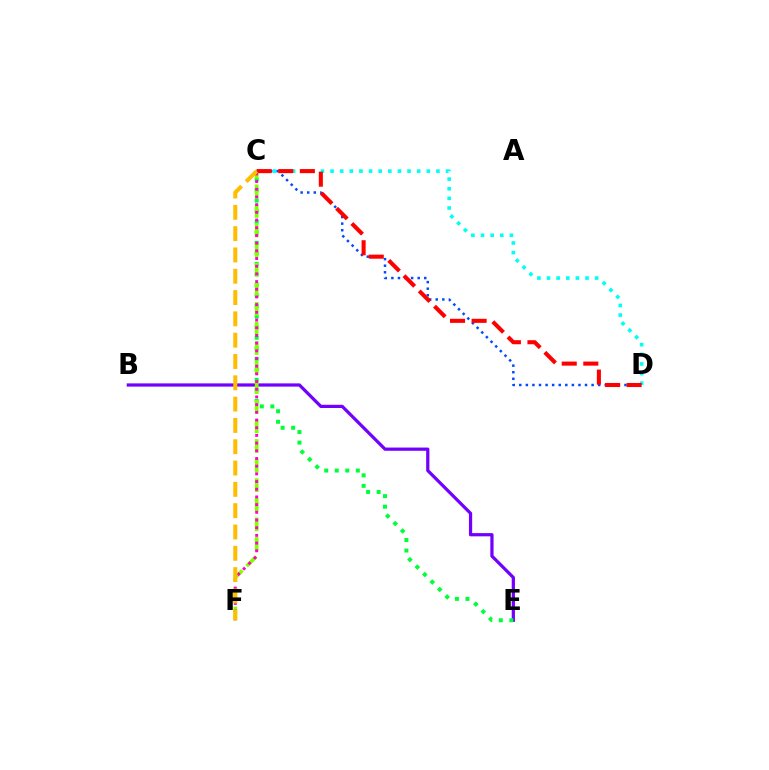{('B', 'E'): [{'color': '#7200ff', 'line_style': 'solid', 'thickness': 2.32}], ('C', 'D'): [{'color': '#00fff6', 'line_style': 'dotted', 'thickness': 2.61}, {'color': '#004bff', 'line_style': 'dotted', 'thickness': 1.79}, {'color': '#ff0000', 'line_style': 'dashed', 'thickness': 2.93}], ('C', 'E'): [{'color': '#00ff39', 'line_style': 'dotted', 'thickness': 2.87}], ('C', 'F'): [{'color': '#84ff00', 'line_style': 'dashed', 'thickness': 2.66}, {'color': '#ff00cf', 'line_style': 'dotted', 'thickness': 2.09}, {'color': '#ffbd00', 'line_style': 'dashed', 'thickness': 2.9}]}